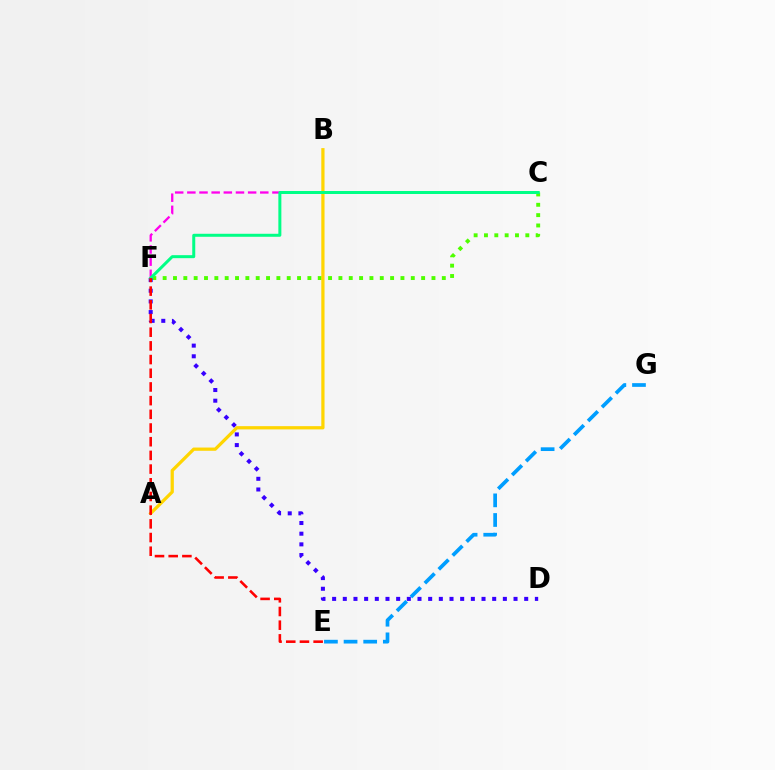{('C', 'F'): [{'color': '#ff00ed', 'line_style': 'dashed', 'thickness': 1.65}, {'color': '#4fff00', 'line_style': 'dotted', 'thickness': 2.81}, {'color': '#00ff86', 'line_style': 'solid', 'thickness': 2.16}], ('E', 'G'): [{'color': '#009eff', 'line_style': 'dashed', 'thickness': 2.67}], ('A', 'B'): [{'color': '#ffd500', 'line_style': 'solid', 'thickness': 2.33}], ('D', 'F'): [{'color': '#3700ff', 'line_style': 'dotted', 'thickness': 2.9}], ('E', 'F'): [{'color': '#ff0000', 'line_style': 'dashed', 'thickness': 1.86}]}